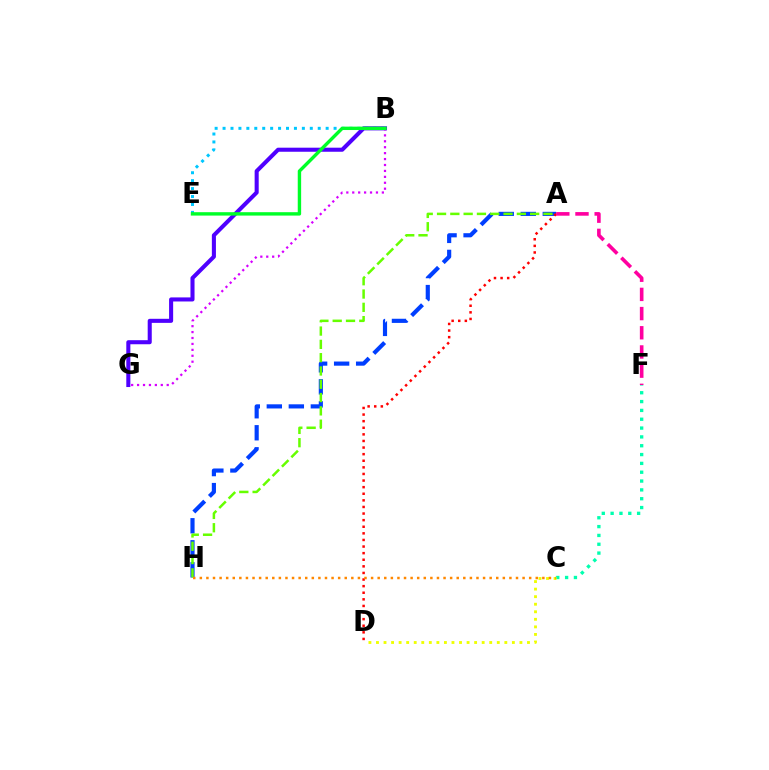{('A', 'H'): [{'color': '#003fff', 'line_style': 'dashed', 'thickness': 2.99}, {'color': '#66ff00', 'line_style': 'dashed', 'thickness': 1.81}], ('C', 'F'): [{'color': '#00ffaf', 'line_style': 'dotted', 'thickness': 2.4}], ('A', 'D'): [{'color': '#ff0000', 'line_style': 'dotted', 'thickness': 1.79}], ('B', 'E'): [{'color': '#00c7ff', 'line_style': 'dotted', 'thickness': 2.15}, {'color': '#00ff27', 'line_style': 'solid', 'thickness': 2.44}], ('C', 'D'): [{'color': '#eeff00', 'line_style': 'dotted', 'thickness': 2.05}], ('B', 'G'): [{'color': '#4f00ff', 'line_style': 'solid', 'thickness': 2.93}, {'color': '#d600ff', 'line_style': 'dotted', 'thickness': 1.61}], ('C', 'H'): [{'color': '#ff8800', 'line_style': 'dotted', 'thickness': 1.79}], ('A', 'F'): [{'color': '#ff00a0', 'line_style': 'dashed', 'thickness': 2.61}]}